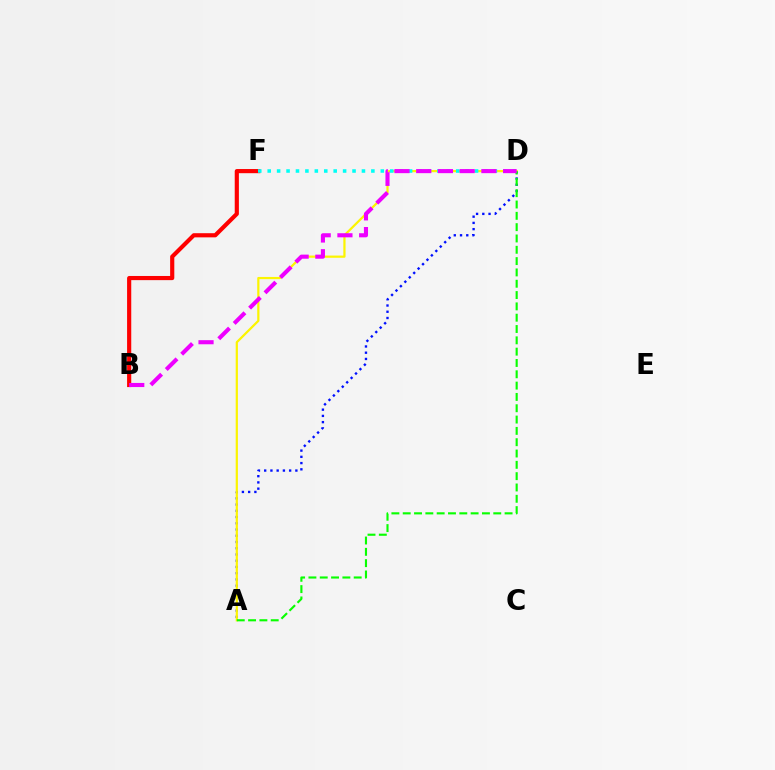{('A', 'D'): [{'color': '#0010ff', 'line_style': 'dotted', 'thickness': 1.7}, {'color': '#fcf500', 'line_style': 'solid', 'thickness': 1.6}, {'color': '#08ff00', 'line_style': 'dashed', 'thickness': 1.54}], ('B', 'F'): [{'color': '#ff0000', 'line_style': 'solid', 'thickness': 2.99}], ('D', 'F'): [{'color': '#00fff6', 'line_style': 'dotted', 'thickness': 2.56}], ('B', 'D'): [{'color': '#ee00ff', 'line_style': 'dashed', 'thickness': 2.95}]}